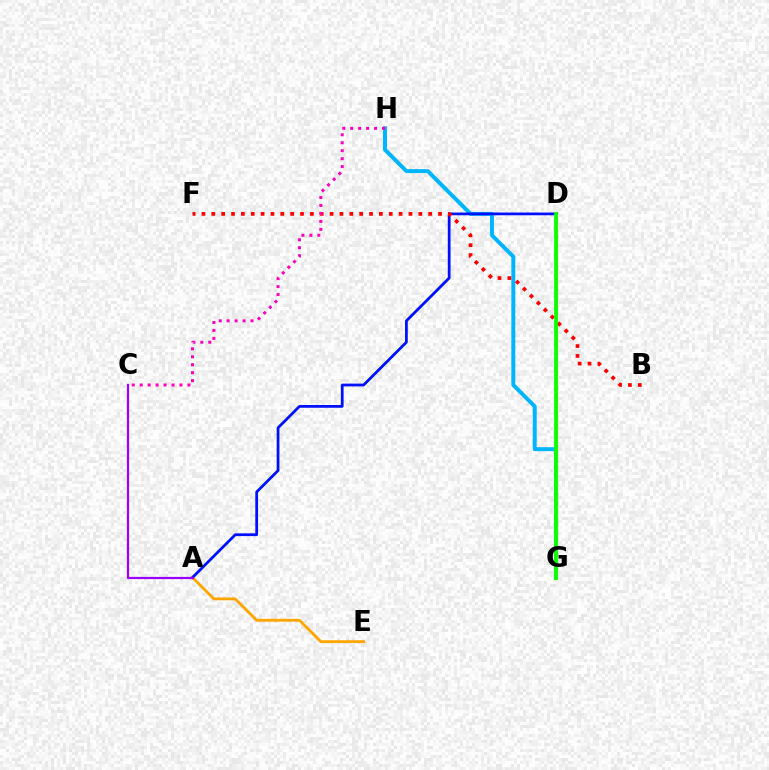{('G', 'H'): [{'color': '#00b5ff', 'line_style': 'solid', 'thickness': 2.85}], ('A', 'E'): [{'color': '#ffa500', 'line_style': 'solid', 'thickness': 2.04}], ('D', 'G'): [{'color': '#b3ff00', 'line_style': 'solid', 'thickness': 2.32}, {'color': '#00ff9d', 'line_style': 'dotted', 'thickness': 1.96}, {'color': '#08ff00', 'line_style': 'solid', 'thickness': 2.68}], ('A', 'D'): [{'color': '#0010ff', 'line_style': 'solid', 'thickness': 1.98}], ('A', 'C'): [{'color': '#9b00ff', 'line_style': 'solid', 'thickness': 1.59}], ('B', 'F'): [{'color': '#ff0000', 'line_style': 'dotted', 'thickness': 2.68}], ('C', 'H'): [{'color': '#ff00bd', 'line_style': 'dotted', 'thickness': 2.16}]}